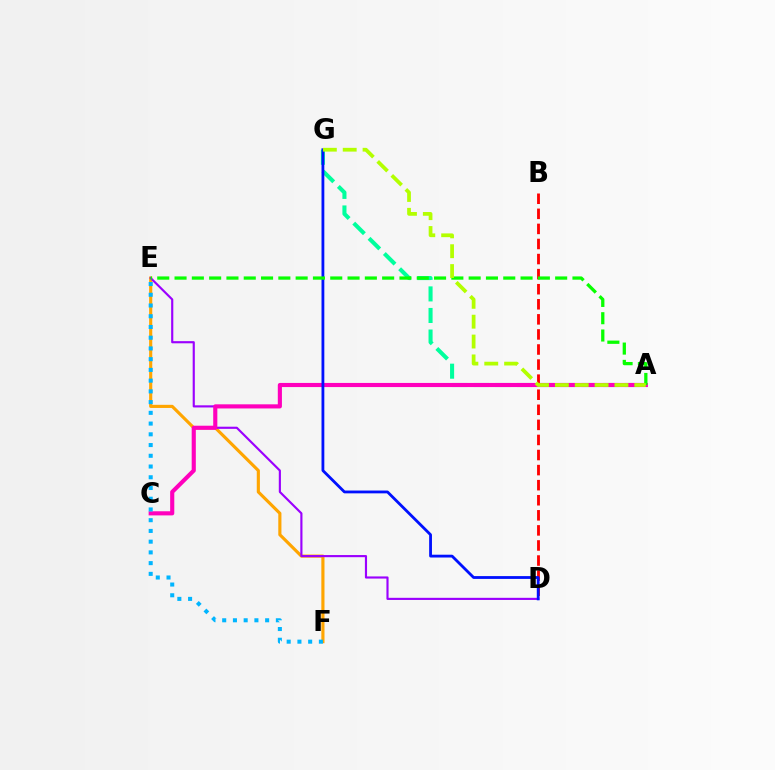{('E', 'F'): [{'color': '#ffa500', 'line_style': 'solid', 'thickness': 2.26}, {'color': '#00b5ff', 'line_style': 'dotted', 'thickness': 2.92}], ('A', 'G'): [{'color': '#00ff9d', 'line_style': 'dashed', 'thickness': 2.93}, {'color': '#b3ff00', 'line_style': 'dashed', 'thickness': 2.7}], ('D', 'E'): [{'color': '#9b00ff', 'line_style': 'solid', 'thickness': 1.55}], ('A', 'C'): [{'color': '#ff00bd', 'line_style': 'solid', 'thickness': 2.97}], ('B', 'D'): [{'color': '#ff0000', 'line_style': 'dashed', 'thickness': 2.05}], ('D', 'G'): [{'color': '#0010ff', 'line_style': 'solid', 'thickness': 2.02}], ('A', 'E'): [{'color': '#08ff00', 'line_style': 'dashed', 'thickness': 2.35}]}